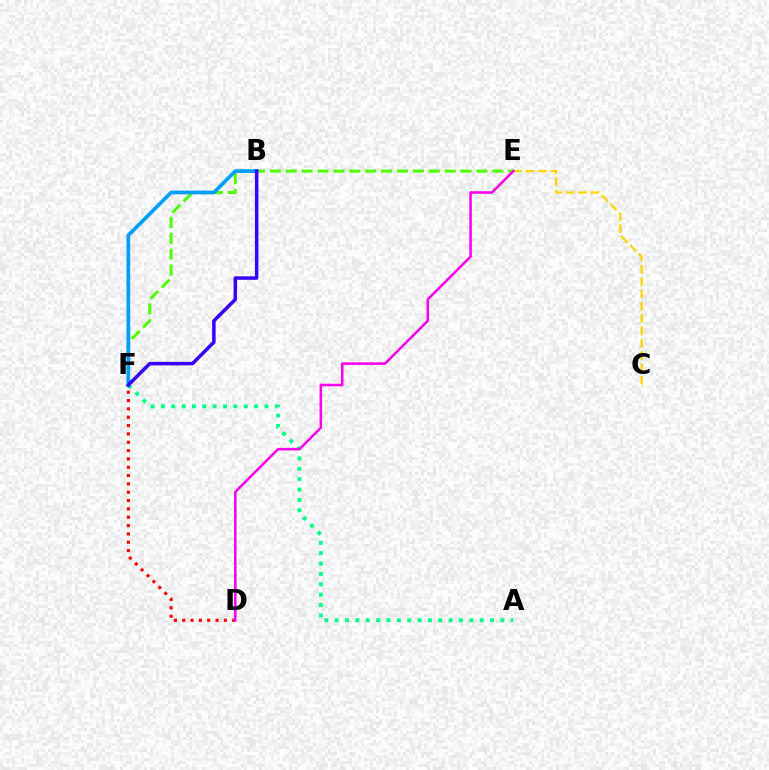{('D', 'F'): [{'color': '#ff0000', 'line_style': 'dotted', 'thickness': 2.26}], ('A', 'F'): [{'color': '#00ff86', 'line_style': 'dotted', 'thickness': 2.81}], ('C', 'E'): [{'color': '#ffd500', 'line_style': 'dashed', 'thickness': 1.67}], ('E', 'F'): [{'color': '#4fff00', 'line_style': 'dashed', 'thickness': 2.16}], ('D', 'E'): [{'color': '#ff00ed', 'line_style': 'solid', 'thickness': 1.83}], ('B', 'F'): [{'color': '#009eff', 'line_style': 'solid', 'thickness': 2.7}, {'color': '#3700ff', 'line_style': 'solid', 'thickness': 2.51}]}